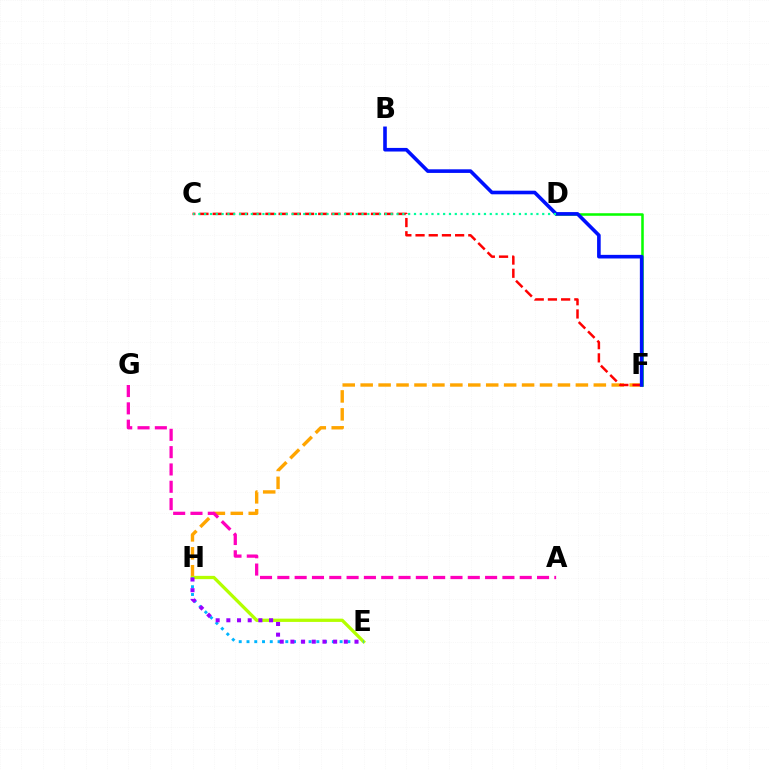{('D', 'F'): [{'color': '#08ff00', 'line_style': 'solid', 'thickness': 1.84}], ('F', 'H'): [{'color': '#ffa500', 'line_style': 'dashed', 'thickness': 2.44}], ('C', 'F'): [{'color': '#ff0000', 'line_style': 'dashed', 'thickness': 1.79}], ('E', 'H'): [{'color': '#b3ff00', 'line_style': 'solid', 'thickness': 2.36}, {'color': '#00b5ff', 'line_style': 'dotted', 'thickness': 2.11}, {'color': '#9b00ff', 'line_style': 'dotted', 'thickness': 2.9}], ('B', 'F'): [{'color': '#0010ff', 'line_style': 'solid', 'thickness': 2.6}], ('A', 'G'): [{'color': '#ff00bd', 'line_style': 'dashed', 'thickness': 2.35}], ('C', 'D'): [{'color': '#00ff9d', 'line_style': 'dotted', 'thickness': 1.58}]}